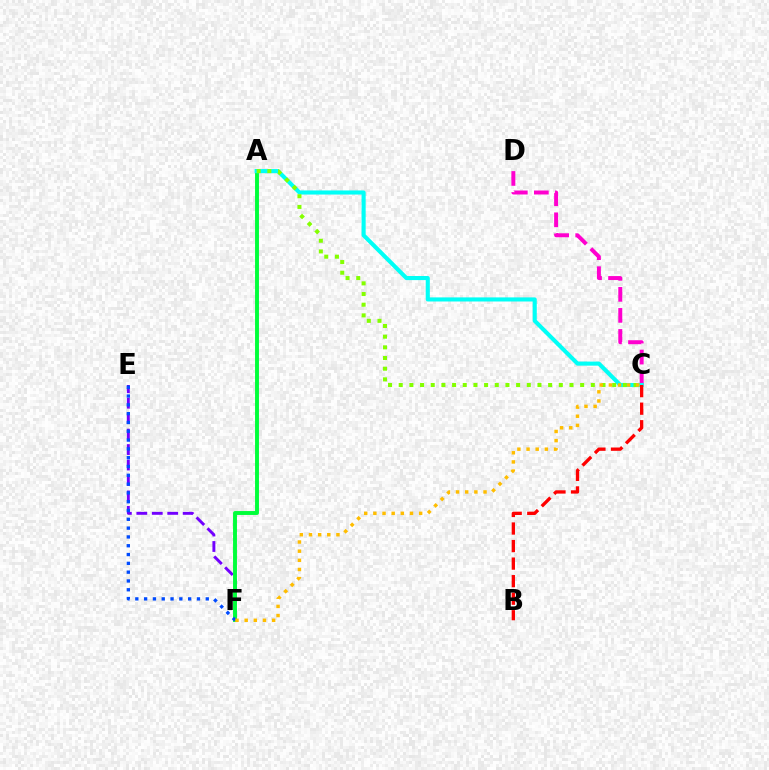{('E', 'F'): [{'color': '#7200ff', 'line_style': 'dashed', 'thickness': 2.1}, {'color': '#004bff', 'line_style': 'dotted', 'thickness': 2.39}], ('C', 'D'): [{'color': '#ff00cf', 'line_style': 'dashed', 'thickness': 2.86}], ('A', 'F'): [{'color': '#00ff39', 'line_style': 'solid', 'thickness': 2.81}], ('A', 'C'): [{'color': '#00fff6', 'line_style': 'solid', 'thickness': 2.95}, {'color': '#84ff00', 'line_style': 'dotted', 'thickness': 2.9}], ('C', 'F'): [{'color': '#ffbd00', 'line_style': 'dotted', 'thickness': 2.49}], ('B', 'C'): [{'color': '#ff0000', 'line_style': 'dashed', 'thickness': 2.38}]}